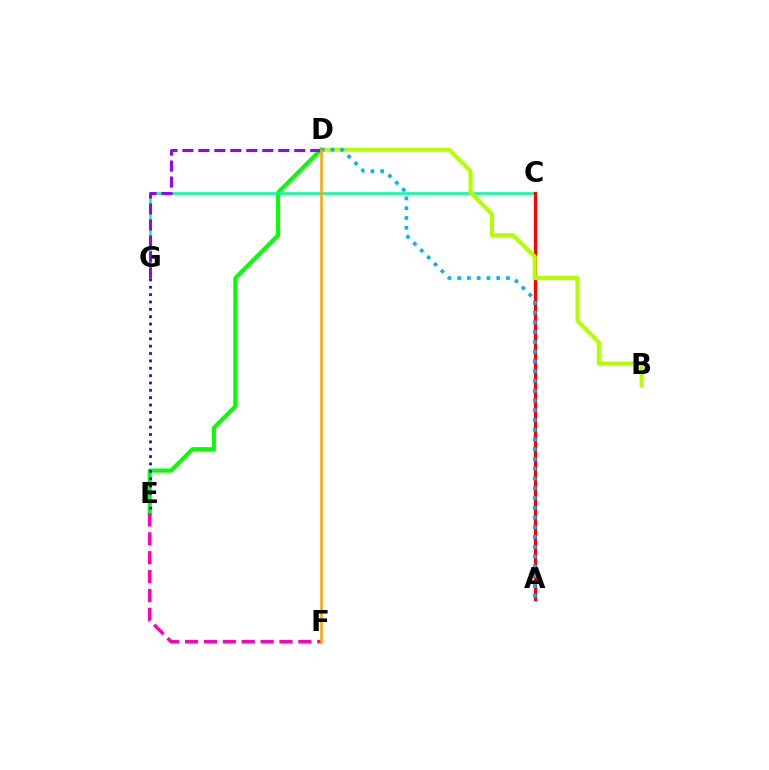{('D', 'E'): [{'color': '#08ff00', 'line_style': 'solid', 'thickness': 2.94}], ('E', 'F'): [{'color': '#ff00bd', 'line_style': 'dashed', 'thickness': 2.57}], ('C', 'G'): [{'color': '#00ff9d', 'line_style': 'solid', 'thickness': 1.84}], ('A', 'C'): [{'color': '#ff0000', 'line_style': 'solid', 'thickness': 2.36}], ('B', 'D'): [{'color': '#b3ff00', 'line_style': 'solid', 'thickness': 2.96}], ('E', 'G'): [{'color': '#0010ff', 'line_style': 'dotted', 'thickness': 2.0}], ('D', 'G'): [{'color': '#9b00ff', 'line_style': 'dashed', 'thickness': 2.17}], ('A', 'D'): [{'color': '#00b5ff', 'line_style': 'dotted', 'thickness': 2.65}], ('D', 'F'): [{'color': '#ffa500', 'line_style': 'solid', 'thickness': 1.84}]}